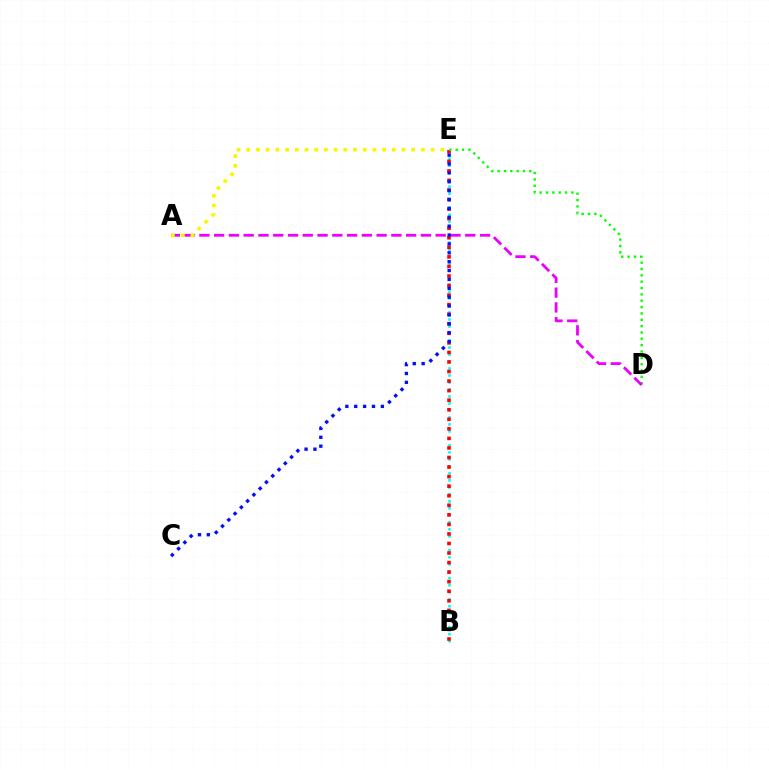{('B', 'E'): [{'color': '#00fff6', 'line_style': 'dotted', 'thickness': 1.9}, {'color': '#ff0000', 'line_style': 'dotted', 'thickness': 2.6}], ('D', 'E'): [{'color': '#08ff00', 'line_style': 'dotted', 'thickness': 1.72}], ('A', 'D'): [{'color': '#ee00ff', 'line_style': 'dashed', 'thickness': 2.01}], ('C', 'E'): [{'color': '#0010ff', 'line_style': 'dotted', 'thickness': 2.41}], ('A', 'E'): [{'color': '#fcf500', 'line_style': 'dotted', 'thickness': 2.64}]}